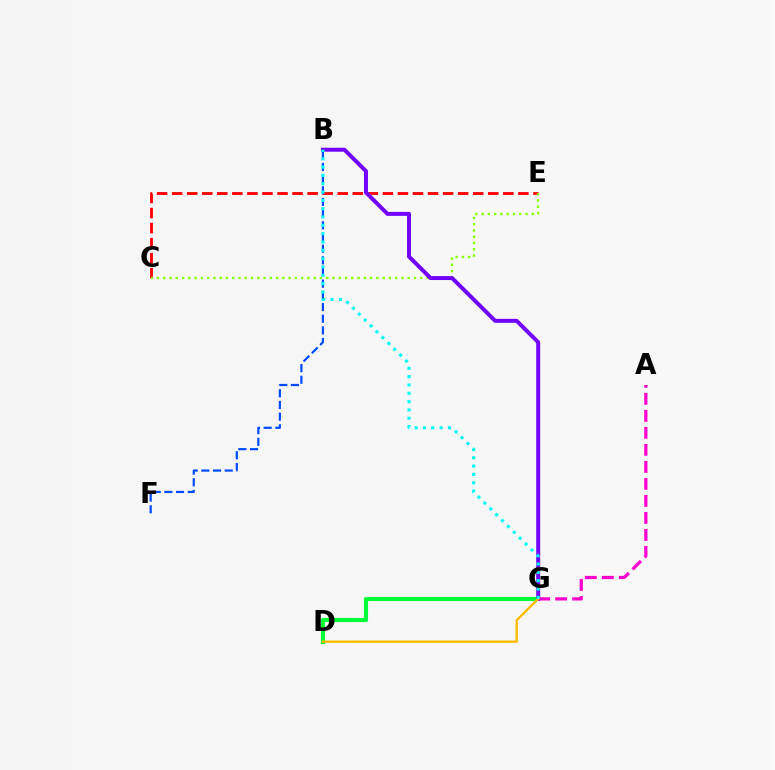{('C', 'E'): [{'color': '#ff0000', 'line_style': 'dashed', 'thickness': 2.05}, {'color': '#84ff00', 'line_style': 'dotted', 'thickness': 1.7}], ('D', 'G'): [{'color': '#00ff39', 'line_style': 'solid', 'thickness': 2.96}, {'color': '#ffbd00', 'line_style': 'solid', 'thickness': 1.73}], ('B', 'G'): [{'color': '#7200ff', 'line_style': 'solid', 'thickness': 2.85}, {'color': '#00fff6', 'line_style': 'dotted', 'thickness': 2.26}], ('A', 'G'): [{'color': '#ff00cf', 'line_style': 'dashed', 'thickness': 2.31}], ('B', 'F'): [{'color': '#004bff', 'line_style': 'dashed', 'thickness': 1.59}]}